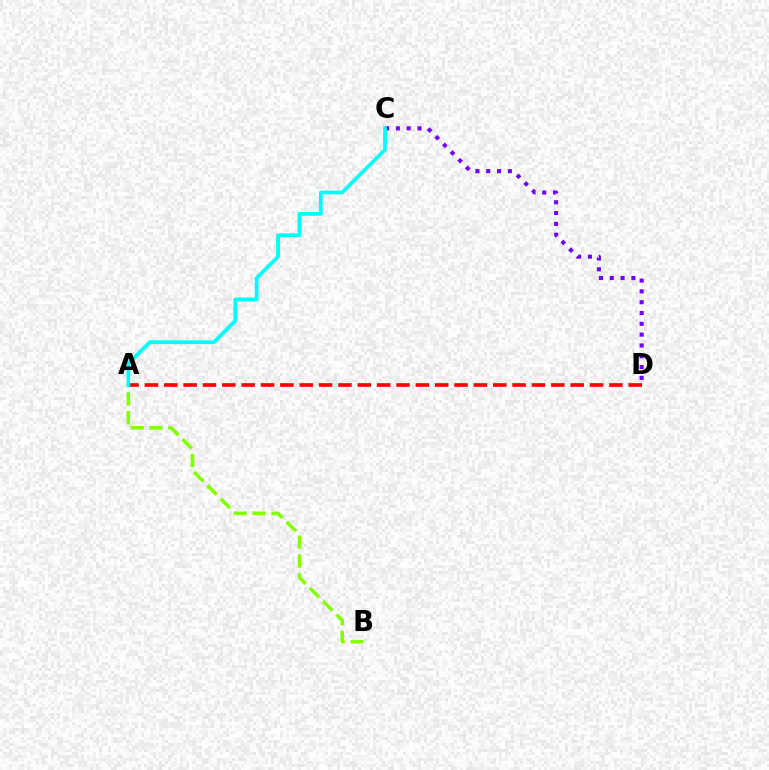{('C', 'D'): [{'color': '#7200ff', 'line_style': 'dotted', 'thickness': 2.94}], ('A', 'B'): [{'color': '#84ff00', 'line_style': 'dashed', 'thickness': 2.56}], ('A', 'D'): [{'color': '#ff0000', 'line_style': 'dashed', 'thickness': 2.63}], ('A', 'C'): [{'color': '#00fff6', 'line_style': 'solid', 'thickness': 2.72}]}